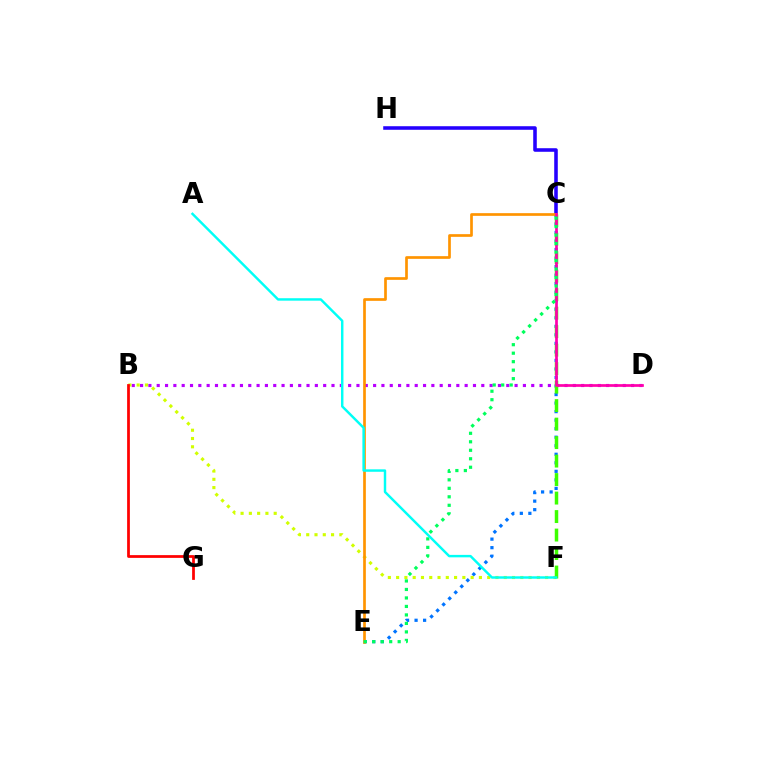{('C', 'E'): [{'color': '#0074ff', 'line_style': 'dotted', 'thickness': 2.32}, {'color': '#ff9400', 'line_style': 'solid', 'thickness': 1.93}, {'color': '#00ff5c', 'line_style': 'dotted', 'thickness': 2.31}], ('B', 'D'): [{'color': '#b900ff', 'line_style': 'dotted', 'thickness': 2.26}], ('B', 'F'): [{'color': '#d1ff00', 'line_style': 'dotted', 'thickness': 2.25}], ('C', 'H'): [{'color': '#2500ff', 'line_style': 'solid', 'thickness': 2.57}], ('C', 'F'): [{'color': '#3dff00', 'line_style': 'dashed', 'thickness': 2.51}], ('C', 'D'): [{'color': '#ff00ac', 'line_style': 'solid', 'thickness': 1.95}], ('B', 'G'): [{'color': '#ff0000', 'line_style': 'solid', 'thickness': 1.98}], ('A', 'F'): [{'color': '#00fff6', 'line_style': 'solid', 'thickness': 1.76}]}